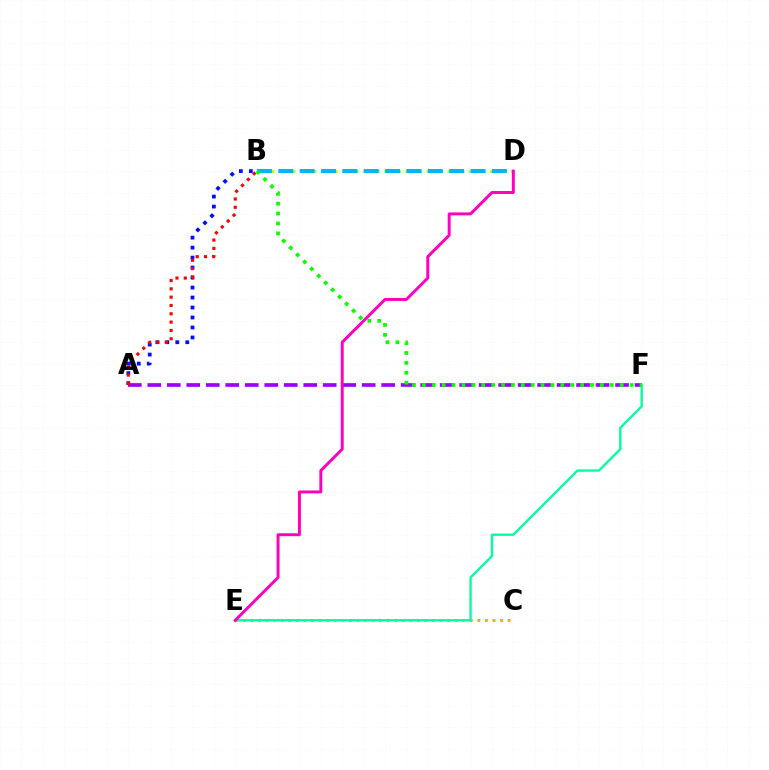{('C', 'E'): [{'color': '#ffa500', 'line_style': 'dotted', 'thickness': 2.05}], ('A', 'B'): [{'color': '#0010ff', 'line_style': 'dotted', 'thickness': 2.71}, {'color': '#ff0000', 'line_style': 'dotted', 'thickness': 2.26}], ('B', 'D'): [{'color': '#b3ff00', 'line_style': 'dotted', 'thickness': 1.91}, {'color': '#00b5ff', 'line_style': 'dashed', 'thickness': 2.9}], ('A', 'F'): [{'color': '#9b00ff', 'line_style': 'dashed', 'thickness': 2.65}], ('E', 'F'): [{'color': '#00ff9d', 'line_style': 'solid', 'thickness': 1.69}], ('B', 'F'): [{'color': '#08ff00', 'line_style': 'dotted', 'thickness': 2.69}], ('D', 'E'): [{'color': '#ff00bd', 'line_style': 'solid', 'thickness': 2.12}]}